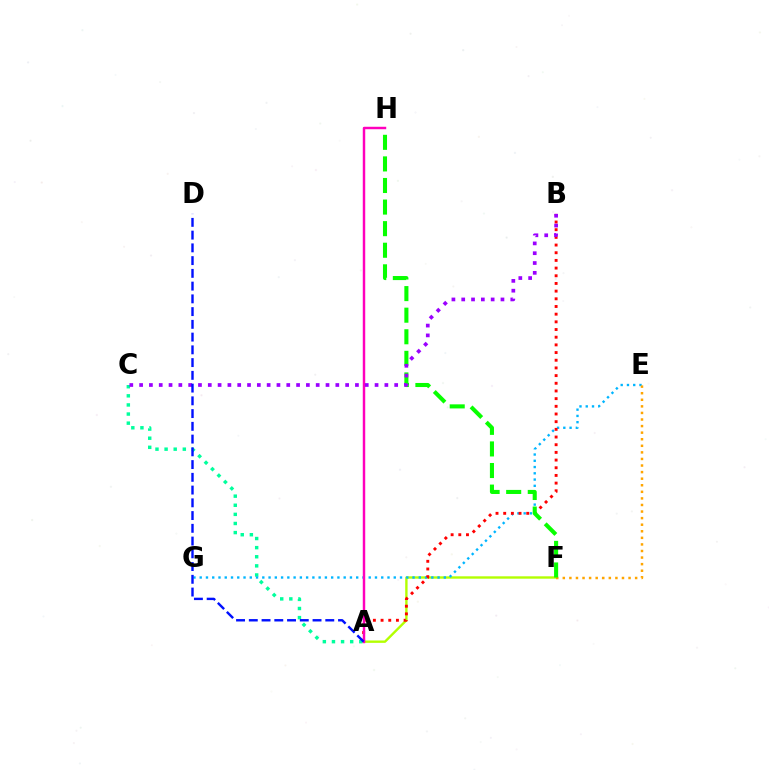{('A', 'F'): [{'color': '#b3ff00', 'line_style': 'solid', 'thickness': 1.71}], ('A', 'C'): [{'color': '#00ff9d', 'line_style': 'dotted', 'thickness': 2.48}], ('E', 'G'): [{'color': '#00b5ff', 'line_style': 'dotted', 'thickness': 1.7}], ('A', 'B'): [{'color': '#ff0000', 'line_style': 'dotted', 'thickness': 2.09}], ('E', 'F'): [{'color': '#ffa500', 'line_style': 'dotted', 'thickness': 1.79}], ('A', 'H'): [{'color': '#ff00bd', 'line_style': 'solid', 'thickness': 1.77}], ('F', 'H'): [{'color': '#08ff00', 'line_style': 'dashed', 'thickness': 2.93}], ('B', 'C'): [{'color': '#9b00ff', 'line_style': 'dotted', 'thickness': 2.67}], ('A', 'D'): [{'color': '#0010ff', 'line_style': 'dashed', 'thickness': 1.73}]}